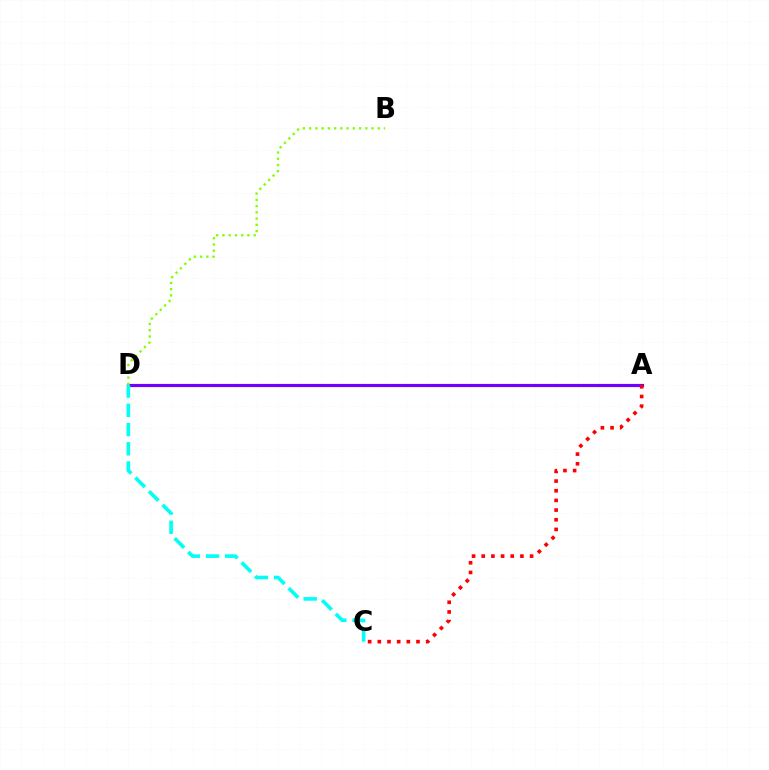{('A', 'D'): [{'color': '#7200ff', 'line_style': 'solid', 'thickness': 2.28}], ('A', 'C'): [{'color': '#ff0000', 'line_style': 'dotted', 'thickness': 2.63}], ('B', 'D'): [{'color': '#84ff00', 'line_style': 'dotted', 'thickness': 1.7}], ('C', 'D'): [{'color': '#00fff6', 'line_style': 'dashed', 'thickness': 2.61}]}